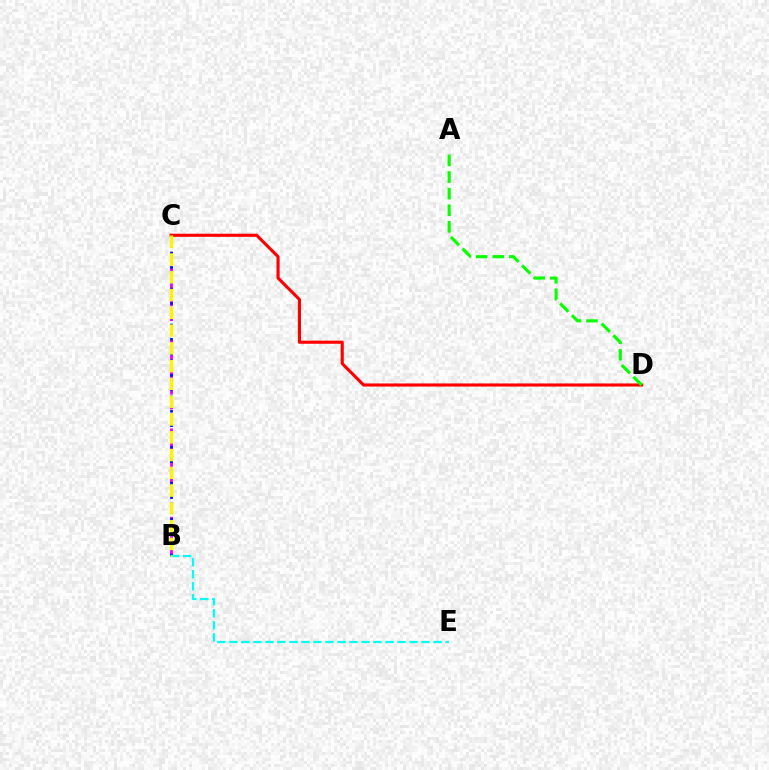{('B', 'C'): [{'color': '#ee00ff', 'line_style': 'dashed', 'thickness': 2.0}, {'color': '#0010ff', 'line_style': 'dotted', 'thickness': 1.95}, {'color': '#fcf500', 'line_style': 'dashed', 'thickness': 2.42}], ('C', 'D'): [{'color': '#ff0000', 'line_style': 'solid', 'thickness': 2.23}], ('A', 'D'): [{'color': '#08ff00', 'line_style': 'dashed', 'thickness': 2.26}], ('B', 'E'): [{'color': '#00fff6', 'line_style': 'dashed', 'thickness': 1.63}]}